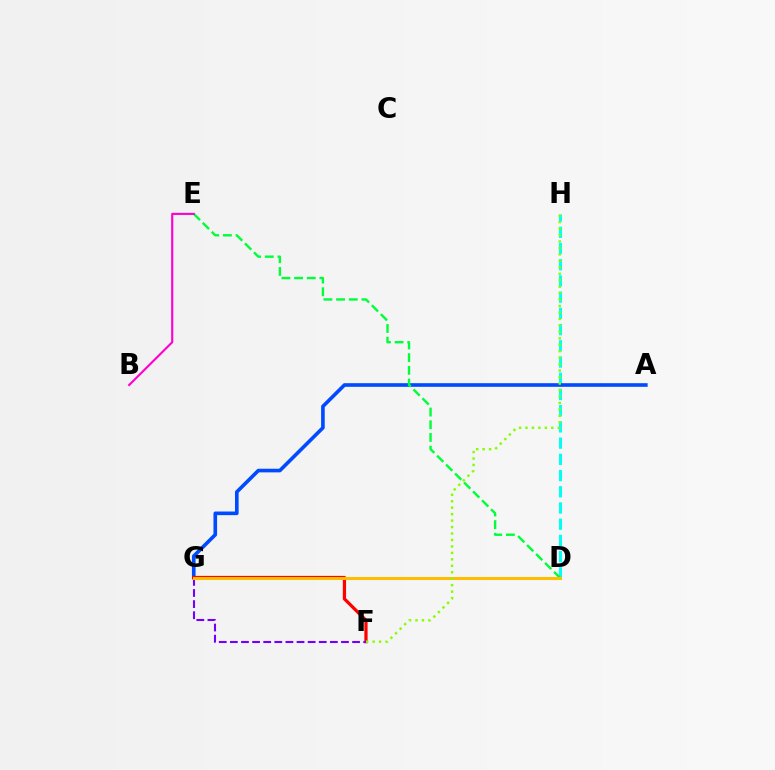{('D', 'H'): [{'color': '#00fff6', 'line_style': 'dashed', 'thickness': 2.2}], ('A', 'G'): [{'color': '#004bff', 'line_style': 'solid', 'thickness': 2.61}], ('F', 'G'): [{'color': '#ff0000', 'line_style': 'solid', 'thickness': 2.33}, {'color': '#7200ff', 'line_style': 'dashed', 'thickness': 1.51}], ('D', 'E'): [{'color': '#00ff39', 'line_style': 'dashed', 'thickness': 1.72}], ('D', 'G'): [{'color': '#ffbd00', 'line_style': 'solid', 'thickness': 2.21}], ('B', 'E'): [{'color': '#ff00cf', 'line_style': 'solid', 'thickness': 1.53}], ('F', 'H'): [{'color': '#84ff00', 'line_style': 'dotted', 'thickness': 1.75}]}